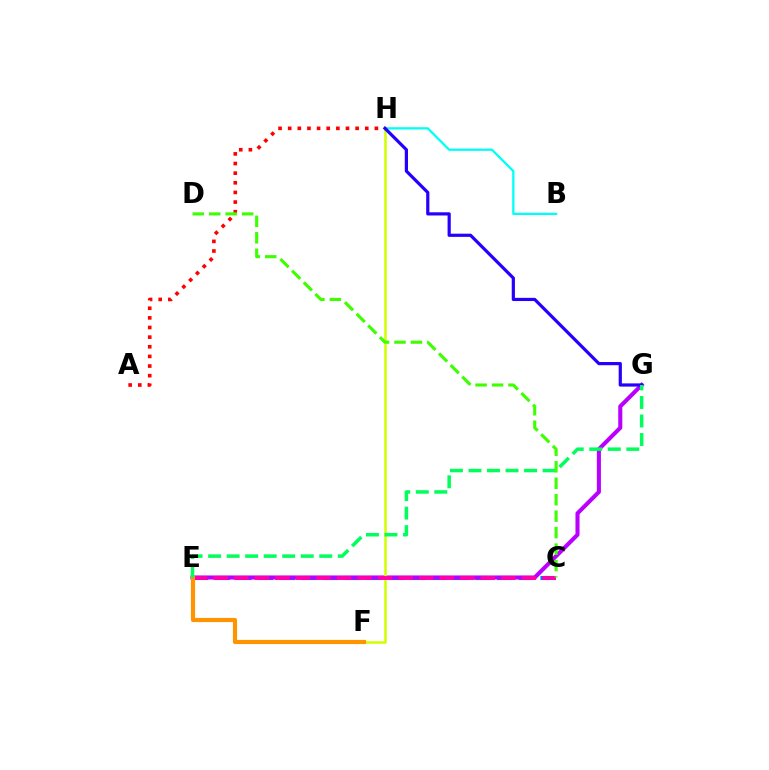{('C', 'E'): [{'color': '#0074ff', 'line_style': 'dashed', 'thickness': 2.95}, {'color': '#ff00ac', 'line_style': 'dashed', 'thickness': 2.79}], ('E', 'G'): [{'color': '#b900ff', 'line_style': 'solid', 'thickness': 2.93}, {'color': '#00ff5c', 'line_style': 'dashed', 'thickness': 2.52}], ('F', 'H'): [{'color': '#d1ff00', 'line_style': 'solid', 'thickness': 1.82}], ('E', 'F'): [{'color': '#ff9400', 'line_style': 'solid', 'thickness': 2.99}], ('A', 'H'): [{'color': '#ff0000', 'line_style': 'dotted', 'thickness': 2.62}], ('B', 'H'): [{'color': '#00fff6', 'line_style': 'solid', 'thickness': 1.64}], ('G', 'H'): [{'color': '#2500ff', 'line_style': 'solid', 'thickness': 2.3}], ('C', 'D'): [{'color': '#3dff00', 'line_style': 'dashed', 'thickness': 2.24}]}